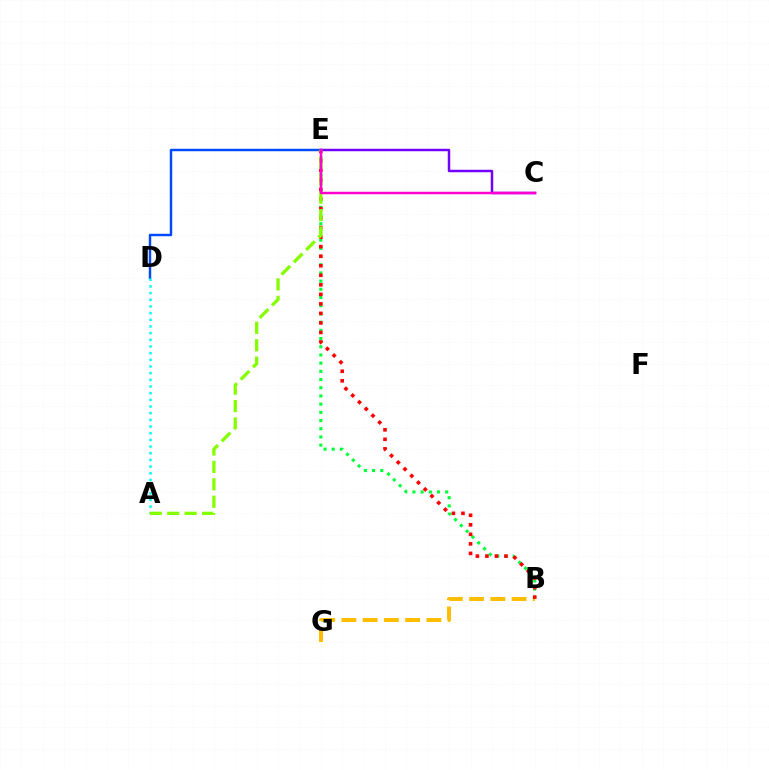{('B', 'E'): [{'color': '#00ff39', 'line_style': 'dotted', 'thickness': 2.23}, {'color': '#ff0000', 'line_style': 'dotted', 'thickness': 2.59}], ('B', 'G'): [{'color': '#ffbd00', 'line_style': 'dashed', 'thickness': 2.89}], ('D', 'E'): [{'color': '#004bff', 'line_style': 'solid', 'thickness': 1.76}], ('C', 'E'): [{'color': '#7200ff', 'line_style': 'solid', 'thickness': 1.78}, {'color': '#ff00cf', 'line_style': 'solid', 'thickness': 1.78}], ('A', 'D'): [{'color': '#00fff6', 'line_style': 'dotted', 'thickness': 1.81}], ('A', 'E'): [{'color': '#84ff00', 'line_style': 'dashed', 'thickness': 2.37}]}